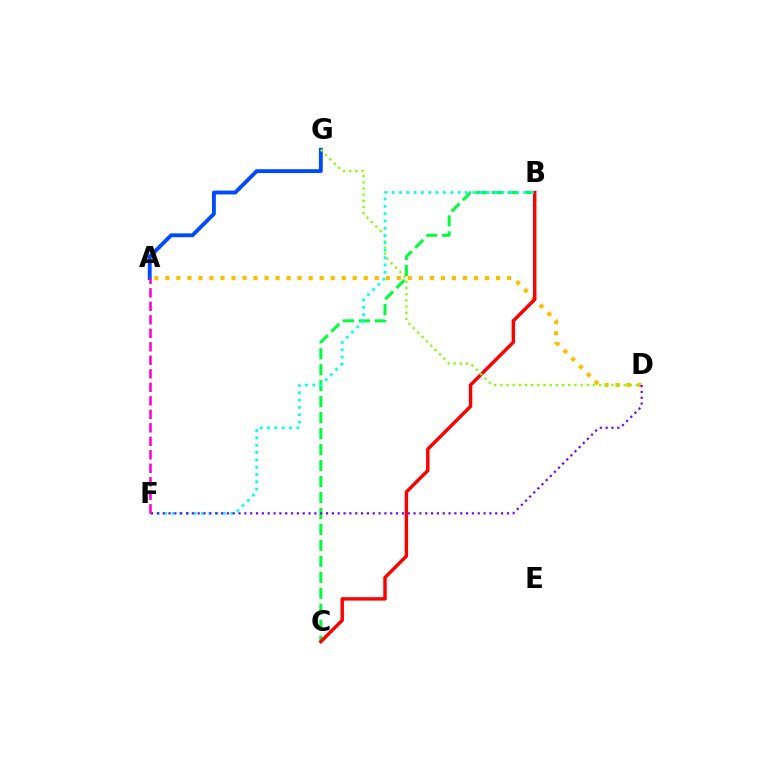{('A', 'G'): [{'color': '#004bff', 'line_style': 'solid', 'thickness': 2.78}], ('B', 'C'): [{'color': '#00ff39', 'line_style': 'dashed', 'thickness': 2.17}, {'color': '#ff0000', 'line_style': 'solid', 'thickness': 2.46}], ('A', 'D'): [{'color': '#ffbd00', 'line_style': 'dotted', 'thickness': 2.99}], ('D', 'G'): [{'color': '#84ff00', 'line_style': 'dotted', 'thickness': 1.68}], ('B', 'F'): [{'color': '#00fff6', 'line_style': 'dotted', 'thickness': 1.99}], ('D', 'F'): [{'color': '#7200ff', 'line_style': 'dotted', 'thickness': 1.59}], ('A', 'F'): [{'color': '#ff00cf', 'line_style': 'dashed', 'thickness': 1.83}]}